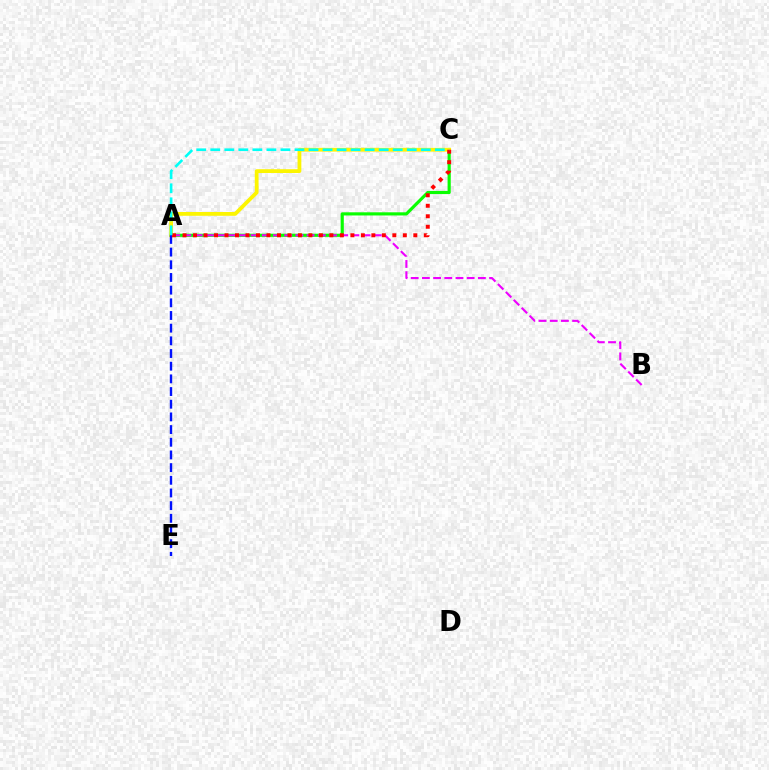{('A', 'C'): [{'color': '#08ff00', 'line_style': 'solid', 'thickness': 2.27}, {'color': '#fcf500', 'line_style': 'solid', 'thickness': 2.72}, {'color': '#ff0000', 'line_style': 'dotted', 'thickness': 2.85}, {'color': '#00fff6', 'line_style': 'dashed', 'thickness': 1.91}], ('A', 'B'): [{'color': '#ee00ff', 'line_style': 'dashed', 'thickness': 1.52}], ('A', 'E'): [{'color': '#0010ff', 'line_style': 'dashed', 'thickness': 1.72}]}